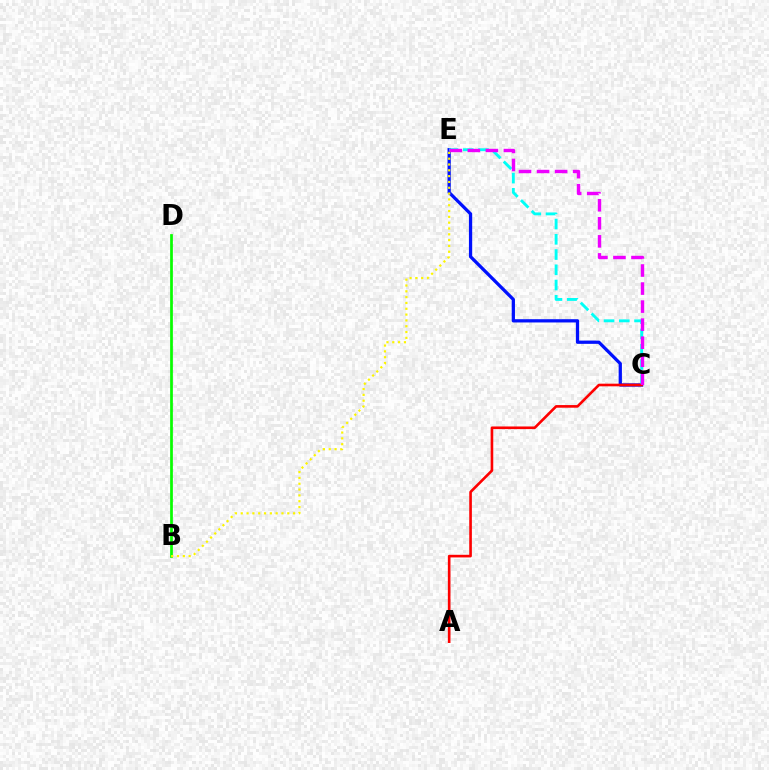{('C', 'E'): [{'color': '#0010ff', 'line_style': 'solid', 'thickness': 2.35}, {'color': '#00fff6', 'line_style': 'dashed', 'thickness': 2.07}, {'color': '#ee00ff', 'line_style': 'dashed', 'thickness': 2.45}], ('B', 'D'): [{'color': '#08ff00', 'line_style': 'solid', 'thickness': 1.97}], ('A', 'C'): [{'color': '#ff0000', 'line_style': 'solid', 'thickness': 1.89}], ('B', 'E'): [{'color': '#fcf500', 'line_style': 'dotted', 'thickness': 1.58}]}